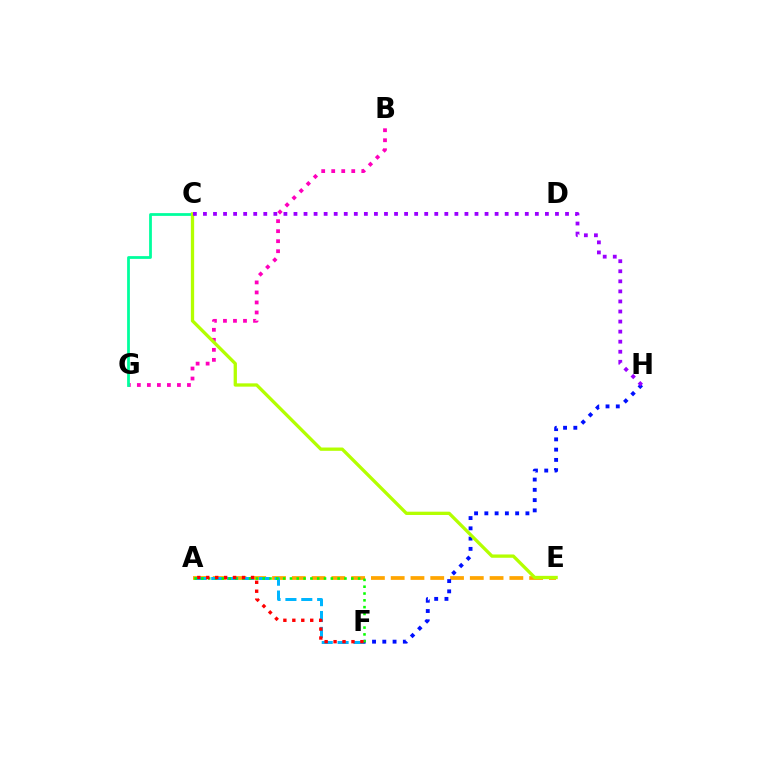{('B', 'G'): [{'color': '#ff00bd', 'line_style': 'dotted', 'thickness': 2.72}], ('A', 'E'): [{'color': '#ffa500', 'line_style': 'dashed', 'thickness': 2.69}], ('A', 'F'): [{'color': '#00b5ff', 'line_style': 'dashed', 'thickness': 2.15}, {'color': '#08ff00', 'line_style': 'dotted', 'thickness': 1.85}, {'color': '#ff0000', 'line_style': 'dotted', 'thickness': 2.43}], ('F', 'H'): [{'color': '#0010ff', 'line_style': 'dotted', 'thickness': 2.79}], ('C', 'G'): [{'color': '#00ff9d', 'line_style': 'solid', 'thickness': 2.0}], ('C', 'E'): [{'color': '#b3ff00', 'line_style': 'solid', 'thickness': 2.38}], ('C', 'H'): [{'color': '#9b00ff', 'line_style': 'dotted', 'thickness': 2.73}]}